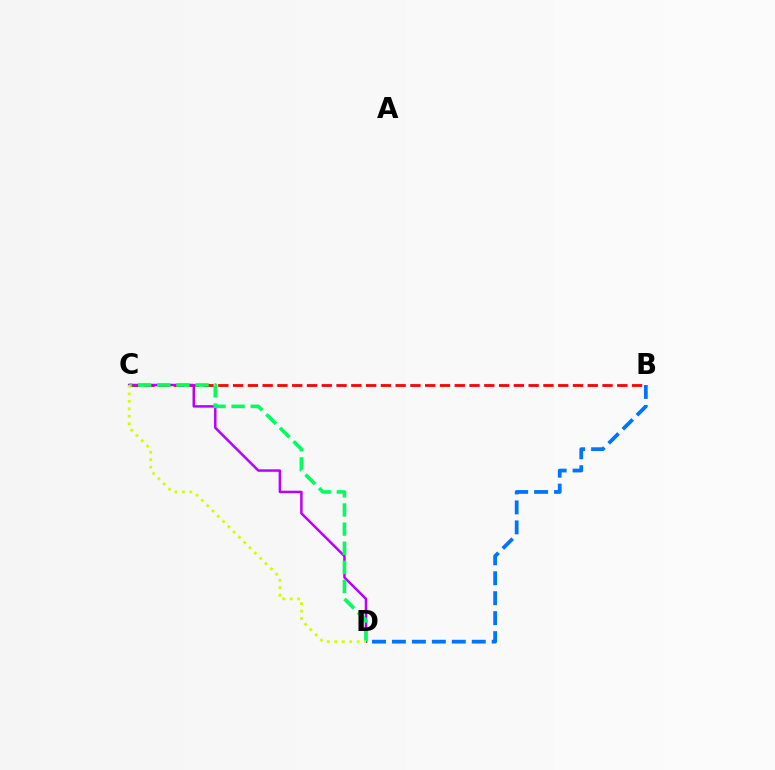{('B', 'C'): [{'color': '#ff0000', 'line_style': 'dashed', 'thickness': 2.01}], ('B', 'D'): [{'color': '#0074ff', 'line_style': 'dashed', 'thickness': 2.71}], ('C', 'D'): [{'color': '#b900ff', 'line_style': 'solid', 'thickness': 1.79}, {'color': '#00ff5c', 'line_style': 'dashed', 'thickness': 2.6}, {'color': '#d1ff00', 'line_style': 'dotted', 'thickness': 2.03}]}